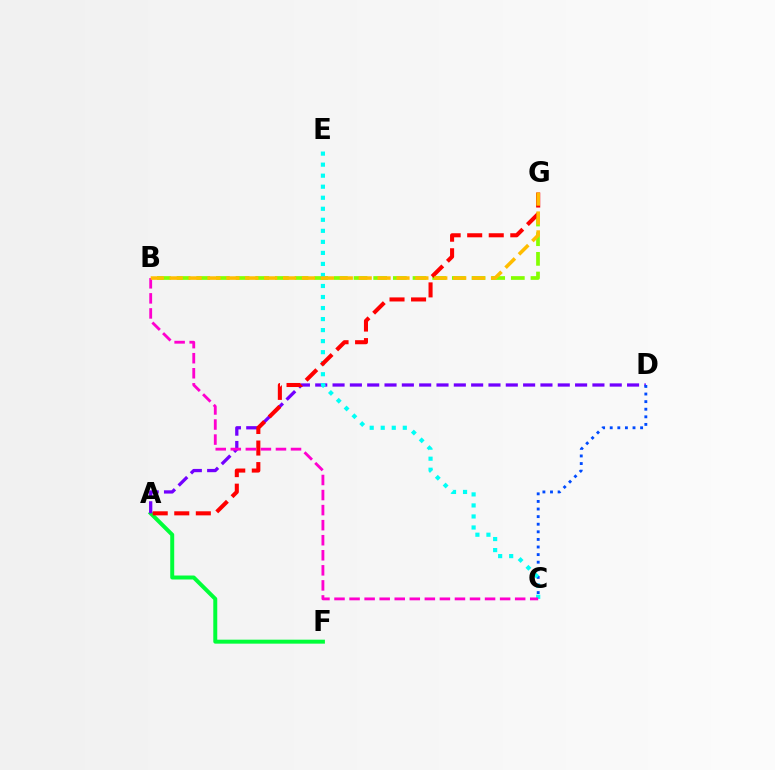{('A', 'F'): [{'color': '#00ff39', 'line_style': 'solid', 'thickness': 2.86}], ('B', 'G'): [{'color': '#84ff00', 'line_style': 'dashed', 'thickness': 2.67}, {'color': '#ffbd00', 'line_style': 'dashed', 'thickness': 2.57}], ('A', 'D'): [{'color': '#7200ff', 'line_style': 'dashed', 'thickness': 2.35}], ('C', 'D'): [{'color': '#004bff', 'line_style': 'dotted', 'thickness': 2.06}], ('C', 'E'): [{'color': '#00fff6', 'line_style': 'dotted', 'thickness': 3.0}], ('A', 'G'): [{'color': '#ff0000', 'line_style': 'dashed', 'thickness': 2.93}], ('B', 'C'): [{'color': '#ff00cf', 'line_style': 'dashed', 'thickness': 2.05}]}